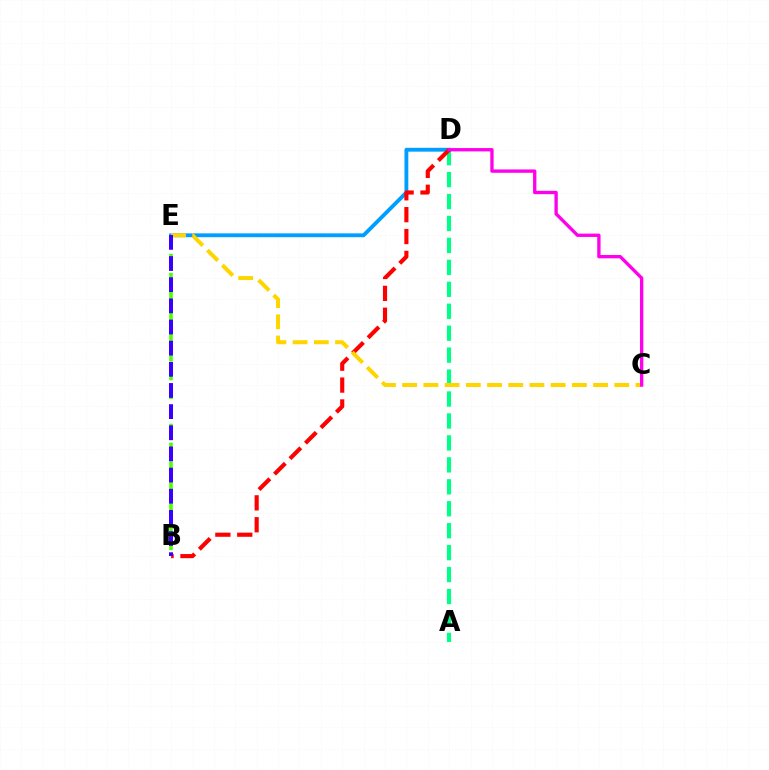{('A', 'D'): [{'color': '#00ff86', 'line_style': 'dashed', 'thickness': 2.98}], ('D', 'E'): [{'color': '#009eff', 'line_style': 'solid', 'thickness': 2.78}], ('B', 'D'): [{'color': '#ff0000', 'line_style': 'dashed', 'thickness': 2.97}], ('B', 'E'): [{'color': '#4fff00', 'line_style': 'dashed', 'thickness': 2.56}, {'color': '#3700ff', 'line_style': 'dashed', 'thickness': 2.87}], ('C', 'E'): [{'color': '#ffd500', 'line_style': 'dashed', 'thickness': 2.88}], ('C', 'D'): [{'color': '#ff00ed', 'line_style': 'solid', 'thickness': 2.4}]}